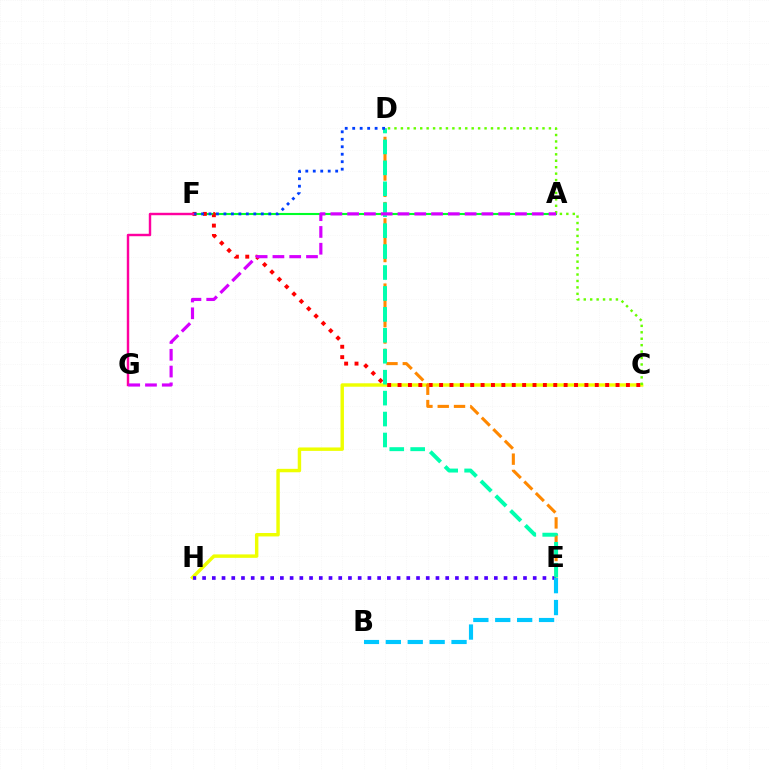{('A', 'F'): [{'color': '#00ff27', 'line_style': 'solid', 'thickness': 1.51}], ('C', 'H'): [{'color': '#eeff00', 'line_style': 'solid', 'thickness': 2.47}], ('C', 'F'): [{'color': '#ff0000', 'line_style': 'dotted', 'thickness': 2.82}], ('E', 'H'): [{'color': '#4f00ff', 'line_style': 'dotted', 'thickness': 2.64}], ('C', 'D'): [{'color': '#66ff00', 'line_style': 'dotted', 'thickness': 1.75}], ('D', 'E'): [{'color': '#ff8800', 'line_style': 'dashed', 'thickness': 2.21}, {'color': '#00ffaf', 'line_style': 'dashed', 'thickness': 2.84}], ('B', 'E'): [{'color': '#00c7ff', 'line_style': 'dashed', 'thickness': 2.98}], ('D', 'F'): [{'color': '#003fff', 'line_style': 'dotted', 'thickness': 2.03}], ('F', 'G'): [{'color': '#ff00a0', 'line_style': 'solid', 'thickness': 1.75}], ('A', 'G'): [{'color': '#d600ff', 'line_style': 'dashed', 'thickness': 2.28}]}